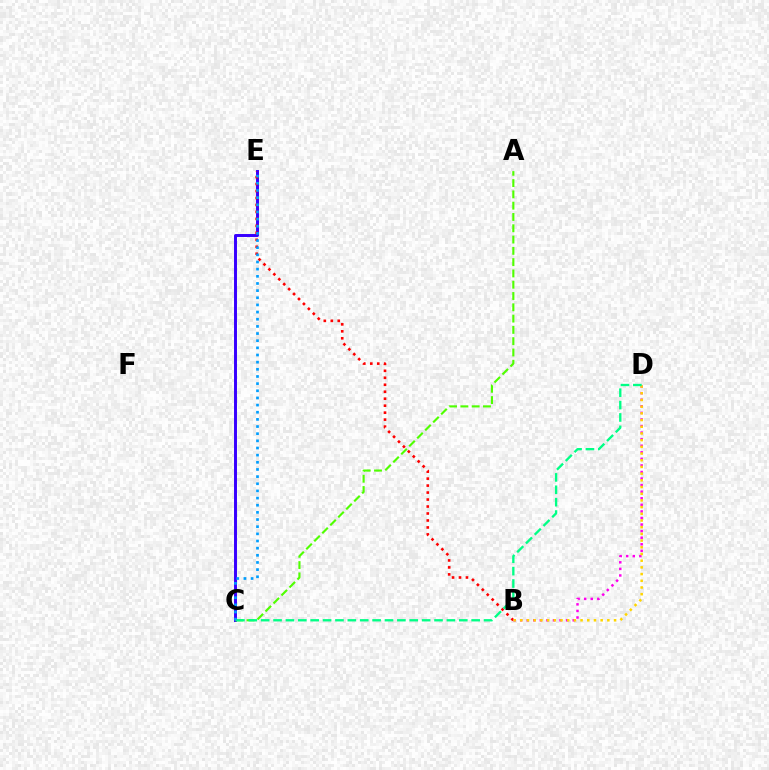{('C', 'E'): [{'color': '#3700ff', 'line_style': 'solid', 'thickness': 2.12}, {'color': '#009eff', 'line_style': 'dotted', 'thickness': 1.94}], ('B', 'E'): [{'color': '#ff0000', 'line_style': 'dotted', 'thickness': 1.89}], ('B', 'D'): [{'color': '#ff00ed', 'line_style': 'dotted', 'thickness': 1.79}, {'color': '#ffd500', 'line_style': 'dotted', 'thickness': 1.82}], ('A', 'C'): [{'color': '#4fff00', 'line_style': 'dashed', 'thickness': 1.53}], ('C', 'D'): [{'color': '#00ff86', 'line_style': 'dashed', 'thickness': 1.68}]}